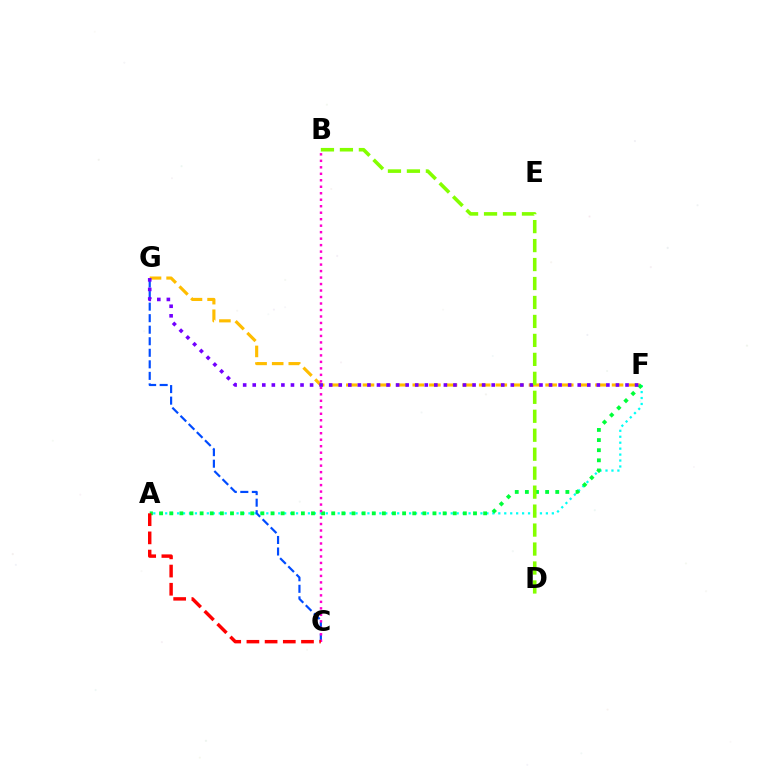{('A', 'F'): [{'color': '#00fff6', 'line_style': 'dotted', 'thickness': 1.62}, {'color': '#00ff39', 'line_style': 'dotted', 'thickness': 2.75}], ('C', 'G'): [{'color': '#004bff', 'line_style': 'dashed', 'thickness': 1.57}], ('F', 'G'): [{'color': '#ffbd00', 'line_style': 'dashed', 'thickness': 2.26}, {'color': '#7200ff', 'line_style': 'dotted', 'thickness': 2.6}], ('B', 'C'): [{'color': '#ff00cf', 'line_style': 'dotted', 'thickness': 1.76}], ('A', 'C'): [{'color': '#ff0000', 'line_style': 'dashed', 'thickness': 2.47}], ('B', 'D'): [{'color': '#84ff00', 'line_style': 'dashed', 'thickness': 2.58}]}